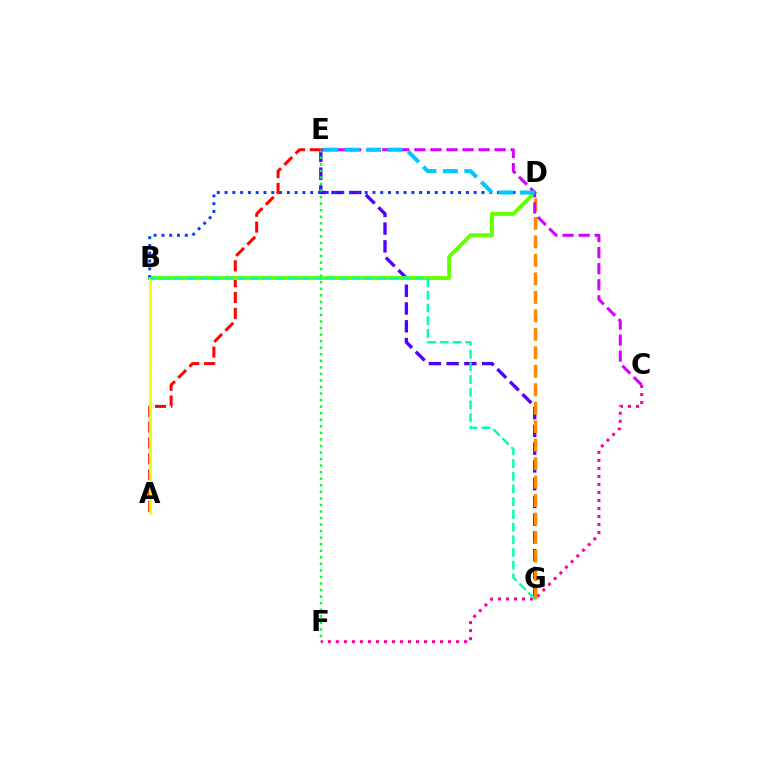{('E', 'G'): [{'color': '#4f00ff', 'line_style': 'dashed', 'thickness': 2.41}], ('A', 'E'): [{'color': '#ff0000', 'line_style': 'dashed', 'thickness': 2.15}], ('E', 'F'): [{'color': '#00ff27', 'line_style': 'dotted', 'thickness': 1.78}], ('B', 'D'): [{'color': '#66ff00', 'line_style': 'solid', 'thickness': 2.83}, {'color': '#003fff', 'line_style': 'dotted', 'thickness': 2.11}], ('C', 'F'): [{'color': '#ff00a0', 'line_style': 'dotted', 'thickness': 2.18}], ('D', 'G'): [{'color': '#ff8800', 'line_style': 'dashed', 'thickness': 2.51}], ('C', 'E'): [{'color': '#d600ff', 'line_style': 'dashed', 'thickness': 2.18}], ('A', 'B'): [{'color': '#eeff00', 'line_style': 'solid', 'thickness': 2.01}], ('D', 'E'): [{'color': '#00c7ff', 'line_style': 'dashed', 'thickness': 2.91}], ('B', 'G'): [{'color': '#00ffaf', 'line_style': 'dashed', 'thickness': 1.73}]}